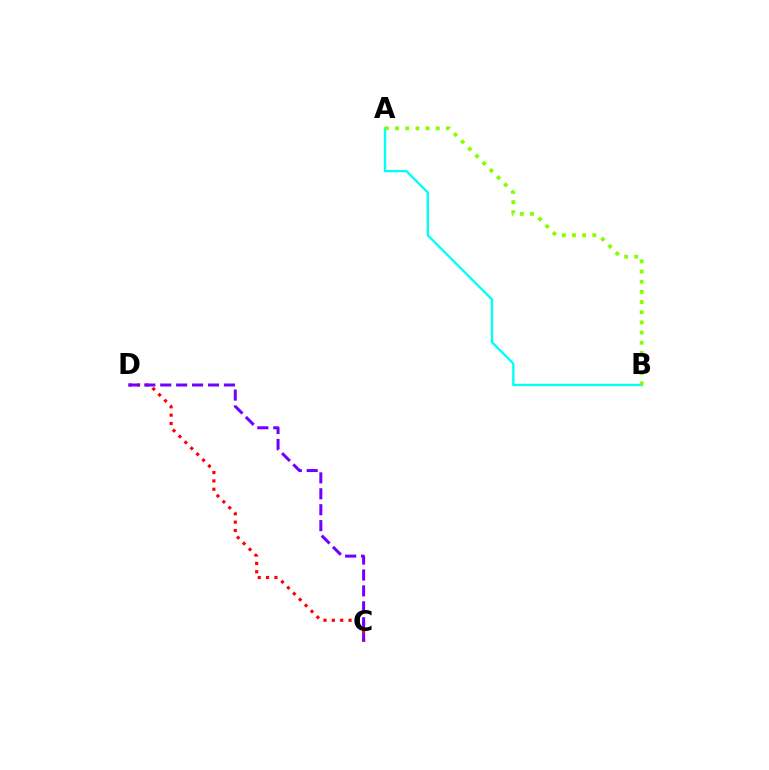{('C', 'D'): [{'color': '#ff0000', 'line_style': 'dotted', 'thickness': 2.27}, {'color': '#7200ff', 'line_style': 'dashed', 'thickness': 2.16}], ('A', 'B'): [{'color': '#00fff6', 'line_style': 'solid', 'thickness': 1.69}, {'color': '#84ff00', 'line_style': 'dotted', 'thickness': 2.76}]}